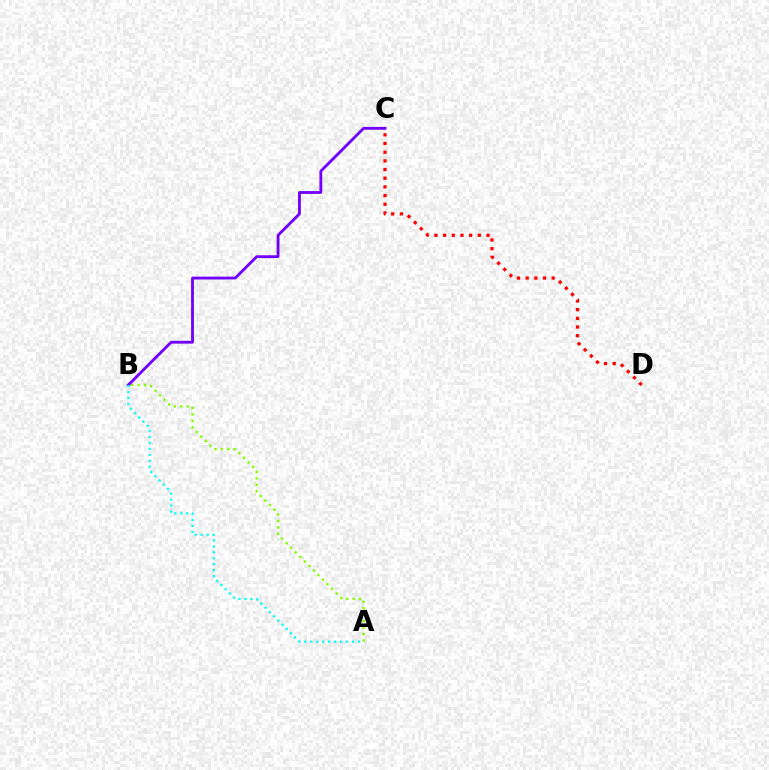{('C', 'D'): [{'color': '#ff0000', 'line_style': 'dotted', 'thickness': 2.36}], ('A', 'B'): [{'color': '#84ff00', 'line_style': 'dotted', 'thickness': 1.75}, {'color': '#00fff6', 'line_style': 'dotted', 'thickness': 1.62}], ('B', 'C'): [{'color': '#7200ff', 'line_style': 'solid', 'thickness': 2.04}]}